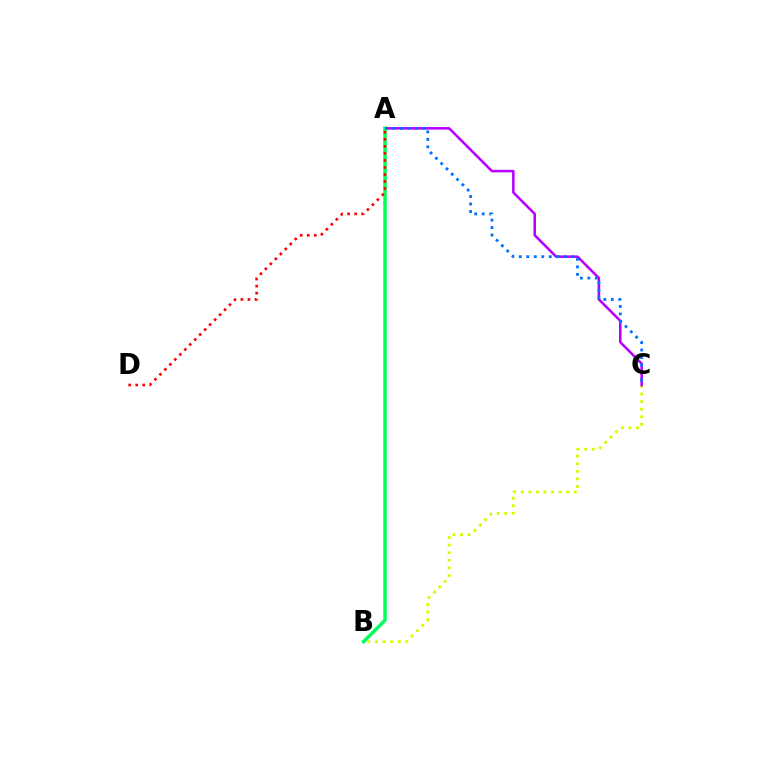{('B', 'C'): [{'color': '#d1ff00', 'line_style': 'dotted', 'thickness': 2.06}], ('A', 'C'): [{'color': '#b900ff', 'line_style': 'solid', 'thickness': 1.83}, {'color': '#0074ff', 'line_style': 'dotted', 'thickness': 2.03}], ('A', 'B'): [{'color': '#00ff5c', 'line_style': 'solid', 'thickness': 2.51}], ('A', 'D'): [{'color': '#ff0000', 'line_style': 'dotted', 'thickness': 1.91}]}